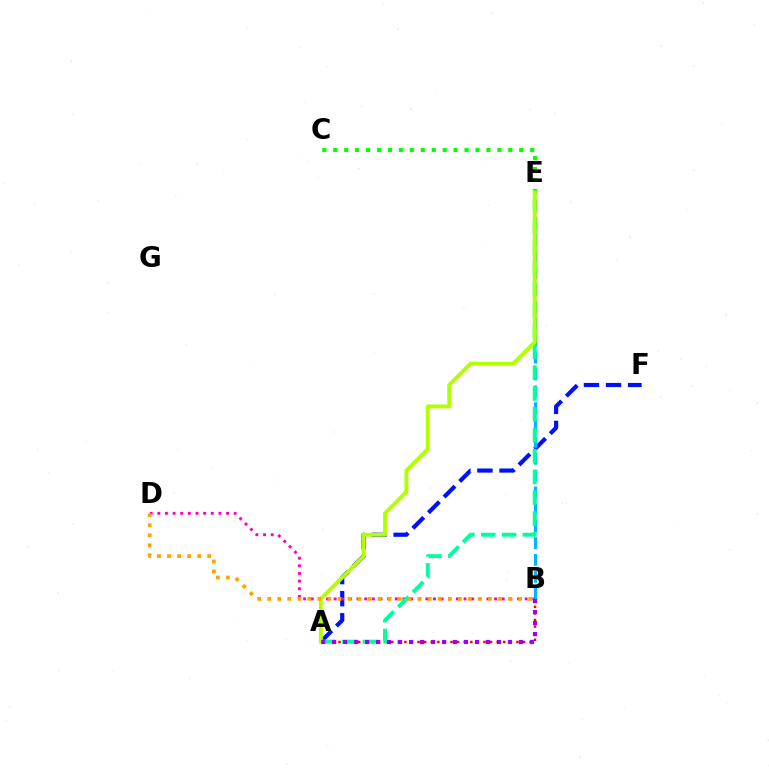{('A', 'F'): [{'color': '#0010ff', 'line_style': 'dashed', 'thickness': 3.0}], ('C', 'E'): [{'color': '#08ff00', 'line_style': 'dotted', 'thickness': 2.97}], ('B', 'D'): [{'color': '#ff00bd', 'line_style': 'dotted', 'thickness': 2.08}, {'color': '#ffa500', 'line_style': 'dotted', 'thickness': 2.73}], ('A', 'B'): [{'color': '#ff0000', 'line_style': 'dotted', 'thickness': 1.79}, {'color': '#9b00ff', 'line_style': 'dotted', 'thickness': 2.99}], ('B', 'E'): [{'color': '#00b5ff', 'line_style': 'dashed', 'thickness': 2.29}], ('A', 'E'): [{'color': '#00ff9d', 'line_style': 'dashed', 'thickness': 2.83}, {'color': '#b3ff00', 'line_style': 'solid', 'thickness': 2.8}]}